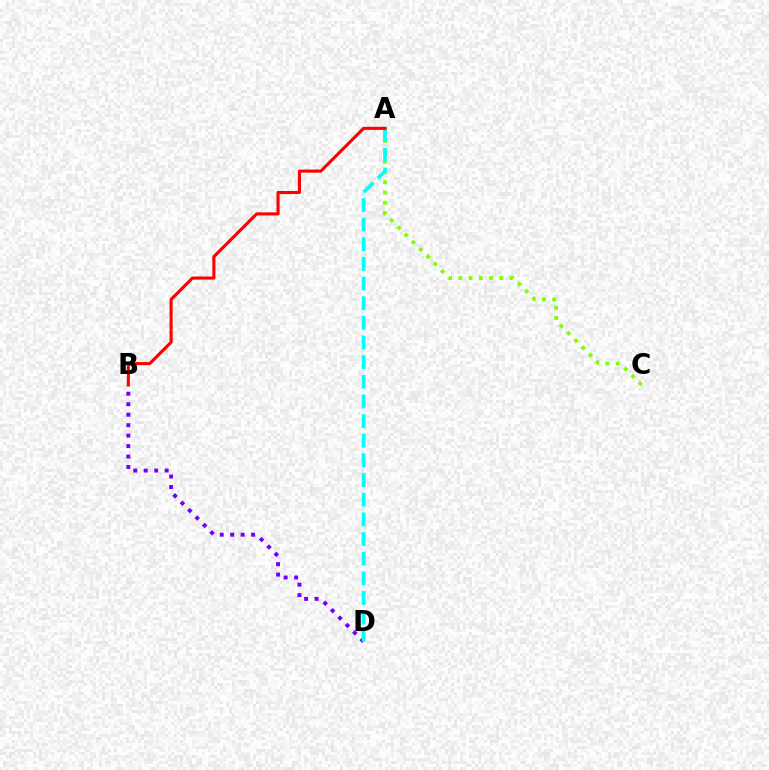{('B', 'D'): [{'color': '#7200ff', 'line_style': 'dotted', 'thickness': 2.84}], ('A', 'C'): [{'color': '#84ff00', 'line_style': 'dotted', 'thickness': 2.79}], ('A', 'D'): [{'color': '#00fff6', 'line_style': 'dashed', 'thickness': 2.67}], ('A', 'B'): [{'color': '#ff0000', 'line_style': 'solid', 'thickness': 2.22}]}